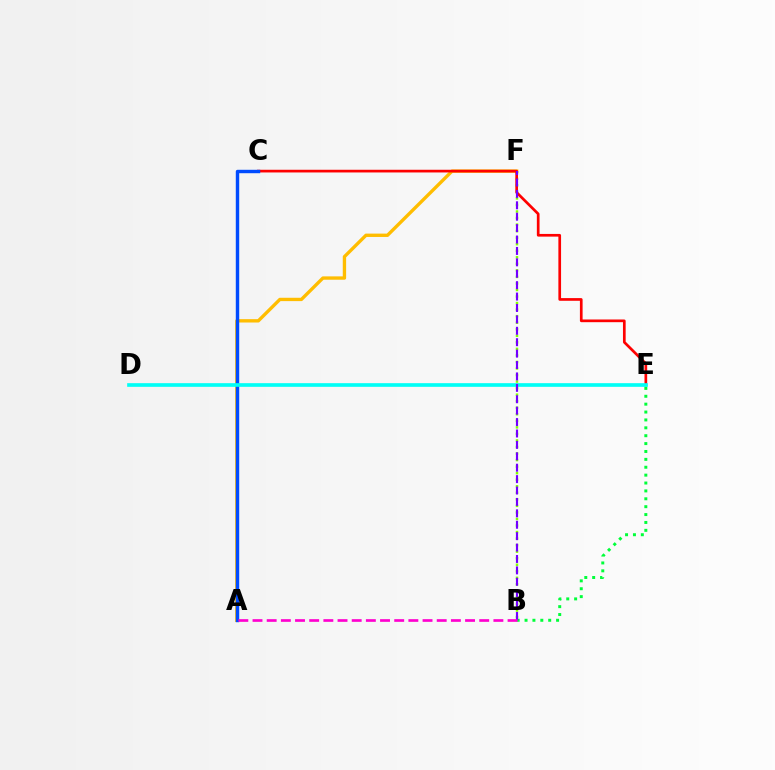{('A', 'F'): [{'color': '#ffbd00', 'line_style': 'solid', 'thickness': 2.41}], ('B', 'F'): [{'color': '#84ff00', 'line_style': 'dotted', 'thickness': 1.78}, {'color': '#7200ff', 'line_style': 'dashed', 'thickness': 1.55}], ('C', 'E'): [{'color': '#ff0000', 'line_style': 'solid', 'thickness': 1.94}], ('B', 'E'): [{'color': '#00ff39', 'line_style': 'dotted', 'thickness': 2.14}], ('A', 'C'): [{'color': '#004bff', 'line_style': 'solid', 'thickness': 2.46}], ('D', 'E'): [{'color': '#00fff6', 'line_style': 'solid', 'thickness': 2.63}], ('A', 'B'): [{'color': '#ff00cf', 'line_style': 'dashed', 'thickness': 1.92}]}